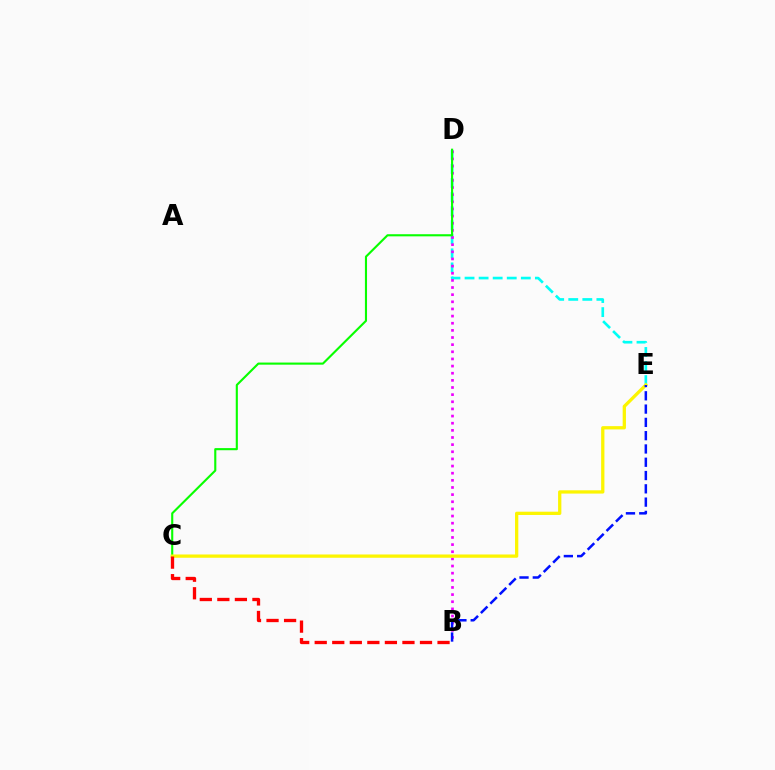{('D', 'E'): [{'color': '#00fff6', 'line_style': 'dashed', 'thickness': 1.91}], ('B', 'D'): [{'color': '#ee00ff', 'line_style': 'dotted', 'thickness': 1.94}], ('C', 'D'): [{'color': '#08ff00', 'line_style': 'solid', 'thickness': 1.53}], ('C', 'E'): [{'color': '#fcf500', 'line_style': 'solid', 'thickness': 2.36}], ('B', 'E'): [{'color': '#0010ff', 'line_style': 'dashed', 'thickness': 1.81}], ('B', 'C'): [{'color': '#ff0000', 'line_style': 'dashed', 'thickness': 2.38}]}